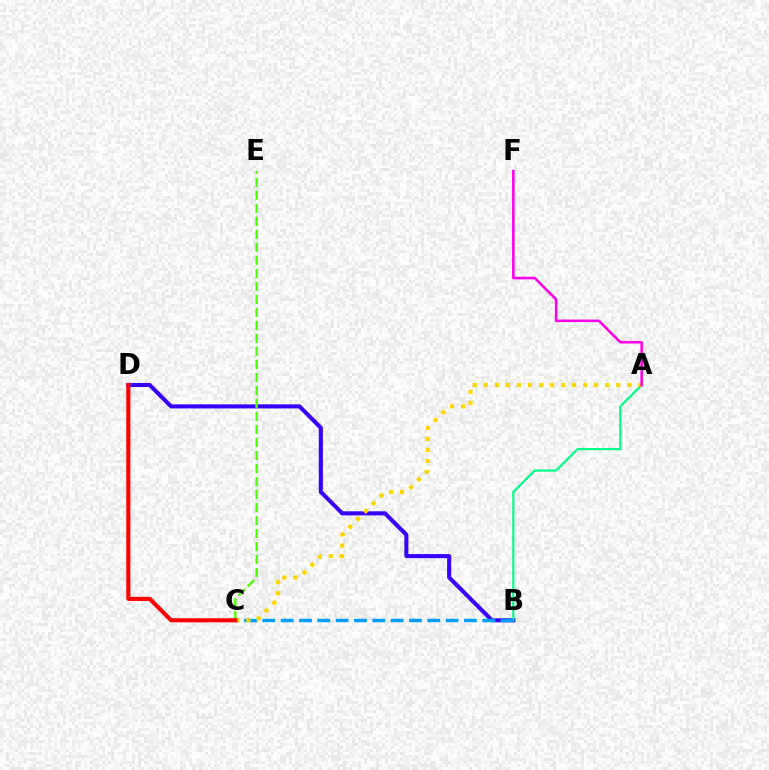{('B', 'D'): [{'color': '#3700ff', 'line_style': 'solid', 'thickness': 2.94}], ('A', 'B'): [{'color': '#00ff86', 'line_style': 'solid', 'thickness': 1.56}], ('B', 'C'): [{'color': '#009eff', 'line_style': 'dashed', 'thickness': 2.49}], ('A', 'C'): [{'color': '#ffd500', 'line_style': 'dotted', 'thickness': 3.0}], ('A', 'F'): [{'color': '#ff00ed', 'line_style': 'solid', 'thickness': 1.85}], ('C', 'E'): [{'color': '#4fff00', 'line_style': 'dashed', 'thickness': 1.77}], ('C', 'D'): [{'color': '#ff0000', 'line_style': 'solid', 'thickness': 2.96}]}